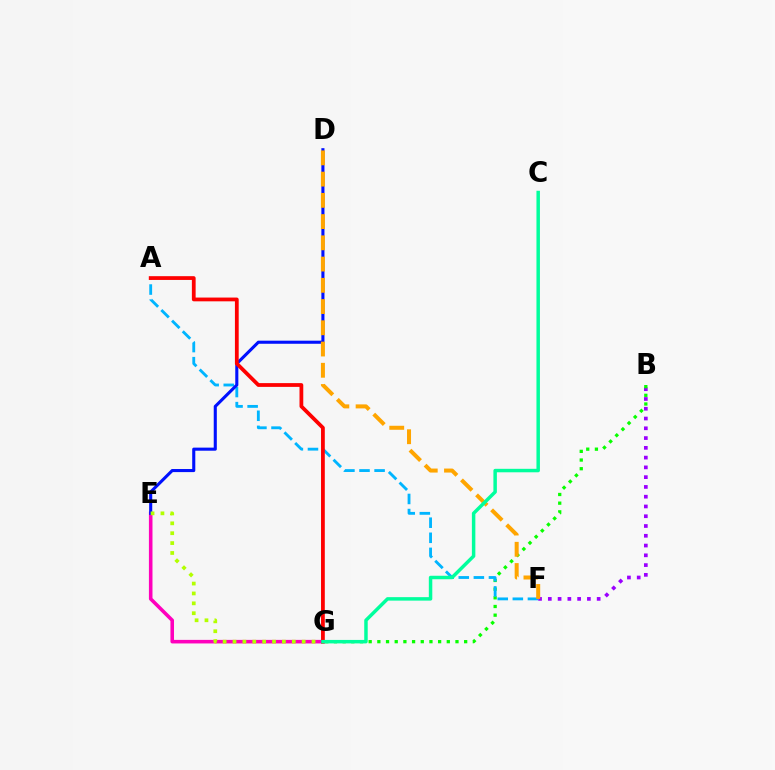{('B', 'F'): [{'color': '#9b00ff', 'line_style': 'dotted', 'thickness': 2.65}], ('B', 'G'): [{'color': '#08ff00', 'line_style': 'dotted', 'thickness': 2.36}], ('E', 'G'): [{'color': '#ff00bd', 'line_style': 'solid', 'thickness': 2.57}, {'color': '#b3ff00', 'line_style': 'dotted', 'thickness': 2.69}], ('A', 'F'): [{'color': '#00b5ff', 'line_style': 'dashed', 'thickness': 2.05}], ('D', 'E'): [{'color': '#0010ff', 'line_style': 'solid', 'thickness': 2.22}], ('A', 'G'): [{'color': '#ff0000', 'line_style': 'solid', 'thickness': 2.71}], ('D', 'F'): [{'color': '#ffa500', 'line_style': 'dashed', 'thickness': 2.89}], ('C', 'G'): [{'color': '#00ff9d', 'line_style': 'solid', 'thickness': 2.5}]}